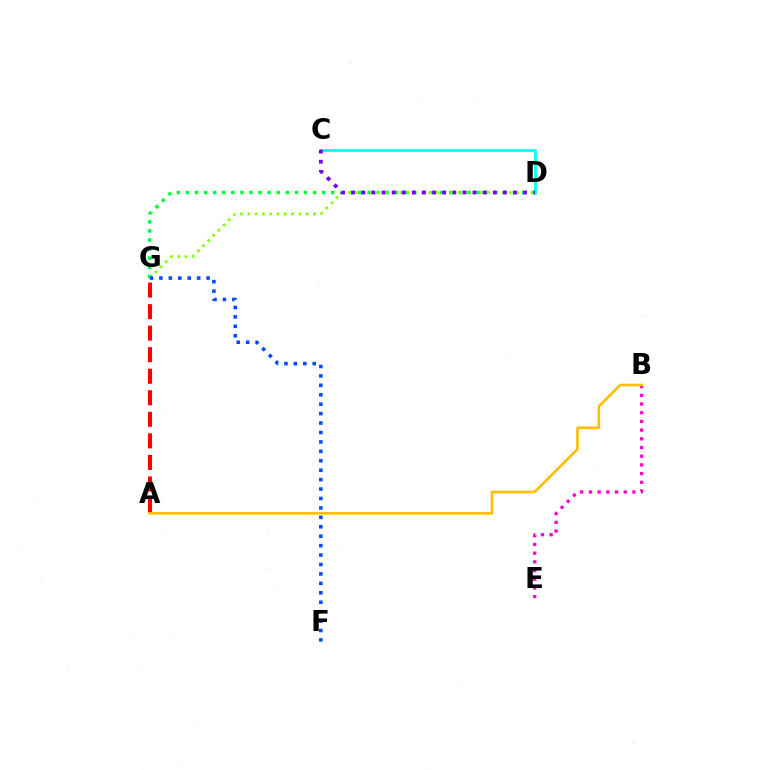{('B', 'E'): [{'color': '#ff00cf', 'line_style': 'dotted', 'thickness': 2.36}], ('D', 'G'): [{'color': '#00ff39', 'line_style': 'dotted', 'thickness': 2.47}, {'color': '#84ff00', 'line_style': 'dotted', 'thickness': 1.99}], ('C', 'D'): [{'color': '#00fff6', 'line_style': 'solid', 'thickness': 1.97}, {'color': '#7200ff', 'line_style': 'dotted', 'thickness': 2.75}], ('A', 'G'): [{'color': '#ff0000', 'line_style': 'dashed', 'thickness': 2.93}], ('A', 'B'): [{'color': '#ffbd00', 'line_style': 'solid', 'thickness': 1.89}], ('F', 'G'): [{'color': '#004bff', 'line_style': 'dotted', 'thickness': 2.56}]}